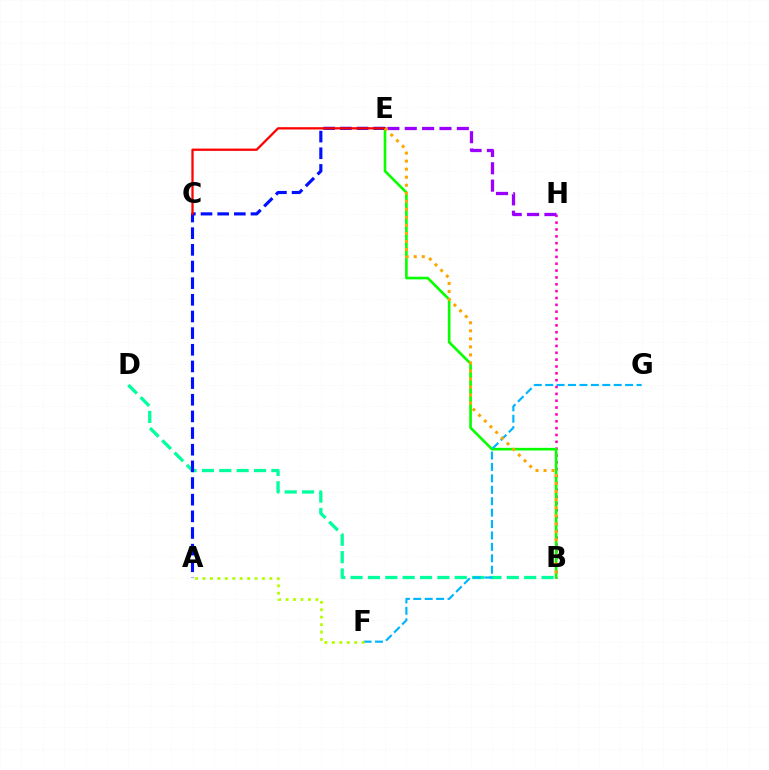{('B', 'H'): [{'color': '#ff00bd', 'line_style': 'dotted', 'thickness': 1.86}], ('B', 'D'): [{'color': '#00ff9d', 'line_style': 'dashed', 'thickness': 2.36}], ('B', 'E'): [{'color': '#08ff00', 'line_style': 'solid', 'thickness': 1.9}, {'color': '#ffa500', 'line_style': 'dotted', 'thickness': 2.18}], ('F', 'G'): [{'color': '#00b5ff', 'line_style': 'dashed', 'thickness': 1.55}], ('A', 'E'): [{'color': '#0010ff', 'line_style': 'dashed', 'thickness': 2.26}], ('E', 'H'): [{'color': '#9b00ff', 'line_style': 'dashed', 'thickness': 2.36}], ('A', 'F'): [{'color': '#b3ff00', 'line_style': 'dotted', 'thickness': 2.02}], ('C', 'E'): [{'color': '#ff0000', 'line_style': 'solid', 'thickness': 1.64}]}